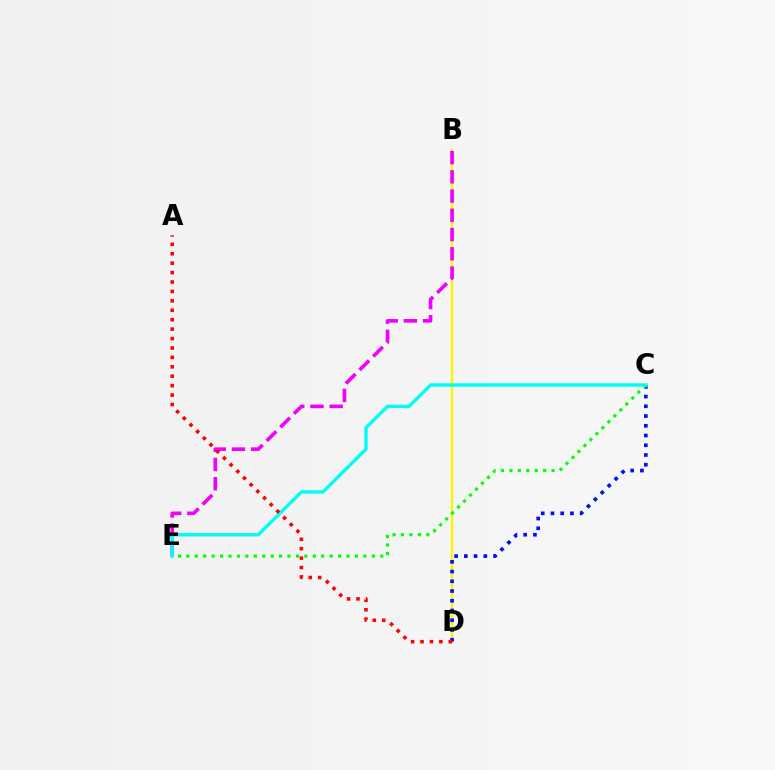{('B', 'D'): [{'color': '#fcf500', 'line_style': 'solid', 'thickness': 1.68}], ('C', 'D'): [{'color': '#0010ff', 'line_style': 'dotted', 'thickness': 2.65}], ('C', 'E'): [{'color': '#08ff00', 'line_style': 'dotted', 'thickness': 2.29}, {'color': '#00fff6', 'line_style': 'solid', 'thickness': 2.46}], ('B', 'E'): [{'color': '#ee00ff', 'line_style': 'dashed', 'thickness': 2.61}], ('A', 'D'): [{'color': '#ff0000', 'line_style': 'dotted', 'thickness': 2.56}]}